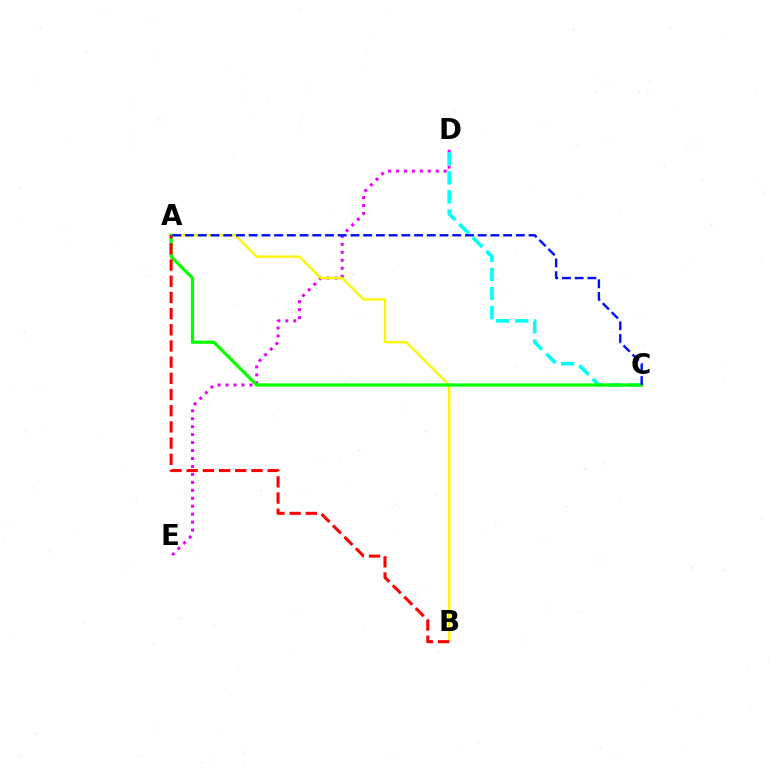{('D', 'E'): [{'color': '#ee00ff', 'line_style': 'dotted', 'thickness': 2.16}], ('C', 'D'): [{'color': '#00fff6', 'line_style': 'dashed', 'thickness': 2.59}], ('A', 'B'): [{'color': '#fcf500', 'line_style': 'solid', 'thickness': 1.67}, {'color': '#ff0000', 'line_style': 'dashed', 'thickness': 2.2}], ('A', 'C'): [{'color': '#08ff00', 'line_style': 'solid', 'thickness': 2.32}, {'color': '#0010ff', 'line_style': 'dashed', 'thickness': 1.73}]}